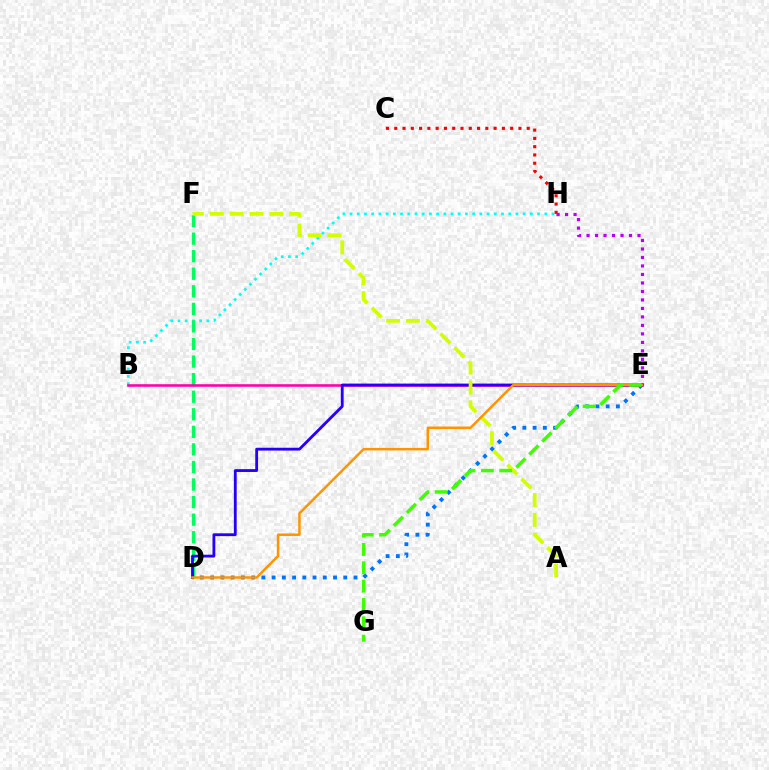{('E', 'H'): [{'color': '#b900ff', 'line_style': 'dotted', 'thickness': 2.31}], ('B', 'H'): [{'color': '#00fff6', 'line_style': 'dotted', 'thickness': 1.96}], ('D', 'E'): [{'color': '#0074ff', 'line_style': 'dotted', 'thickness': 2.78}, {'color': '#2500ff', 'line_style': 'solid', 'thickness': 2.04}, {'color': '#ff9400', 'line_style': 'solid', 'thickness': 1.79}], ('D', 'F'): [{'color': '#00ff5c', 'line_style': 'dashed', 'thickness': 2.39}], ('B', 'E'): [{'color': '#ff00ac', 'line_style': 'solid', 'thickness': 1.87}], ('A', 'F'): [{'color': '#d1ff00', 'line_style': 'dashed', 'thickness': 2.7}], ('C', 'H'): [{'color': '#ff0000', 'line_style': 'dotted', 'thickness': 2.25}], ('E', 'G'): [{'color': '#3dff00', 'line_style': 'dashed', 'thickness': 2.49}]}